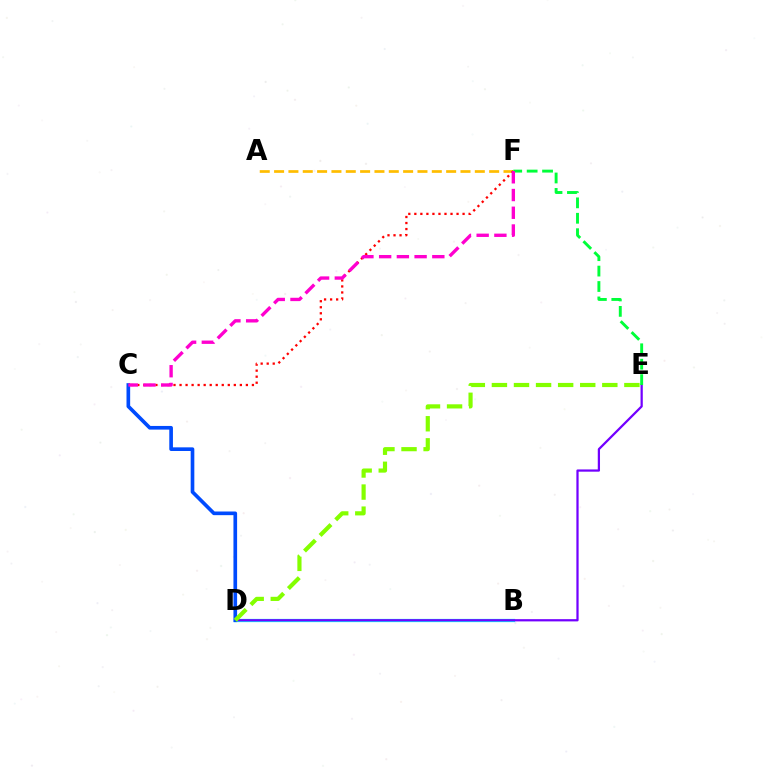{('A', 'F'): [{'color': '#ffbd00', 'line_style': 'dashed', 'thickness': 1.95}], ('B', 'D'): [{'color': '#00fff6', 'line_style': 'solid', 'thickness': 2.35}], ('C', 'F'): [{'color': '#ff0000', 'line_style': 'dotted', 'thickness': 1.64}, {'color': '#ff00cf', 'line_style': 'dashed', 'thickness': 2.41}], ('D', 'E'): [{'color': '#7200ff', 'line_style': 'solid', 'thickness': 1.61}, {'color': '#84ff00', 'line_style': 'dashed', 'thickness': 3.0}], ('E', 'F'): [{'color': '#00ff39', 'line_style': 'dashed', 'thickness': 2.09}], ('C', 'D'): [{'color': '#004bff', 'line_style': 'solid', 'thickness': 2.63}]}